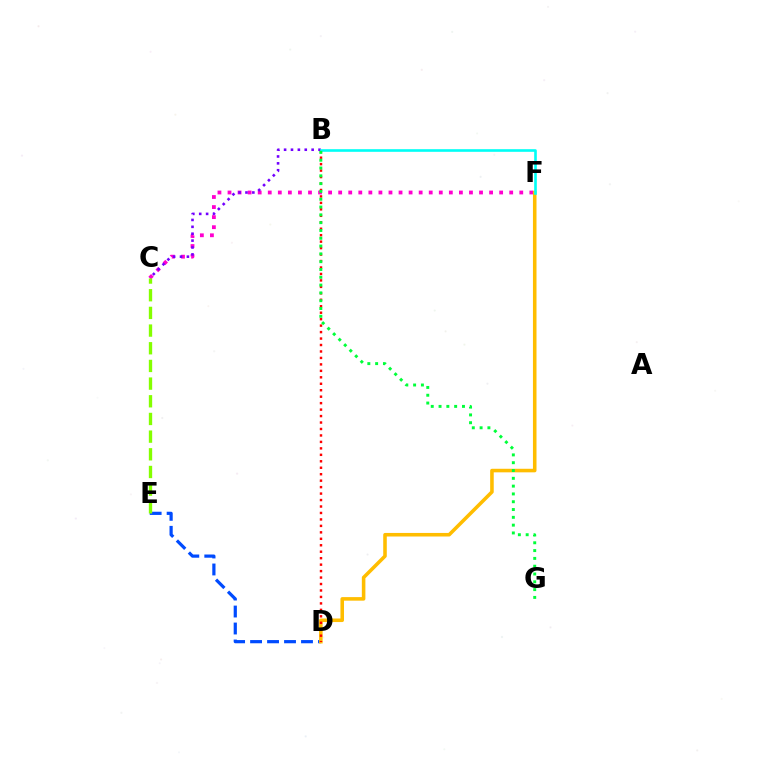{('C', 'F'): [{'color': '#ff00cf', 'line_style': 'dotted', 'thickness': 2.73}], ('D', 'E'): [{'color': '#004bff', 'line_style': 'dashed', 'thickness': 2.31}], ('D', 'F'): [{'color': '#ffbd00', 'line_style': 'solid', 'thickness': 2.56}], ('B', 'D'): [{'color': '#ff0000', 'line_style': 'dotted', 'thickness': 1.76}], ('B', 'C'): [{'color': '#7200ff', 'line_style': 'dotted', 'thickness': 1.87}], ('B', 'F'): [{'color': '#00fff6', 'line_style': 'solid', 'thickness': 1.89}], ('C', 'E'): [{'color': '#84ff00', 'line_style': 'dashed', 'thickness': 2.4}], ('B', 'G'): [{'color': '#00ff39', 'line_style': 'dotted', 'thickness': 2.12}]}